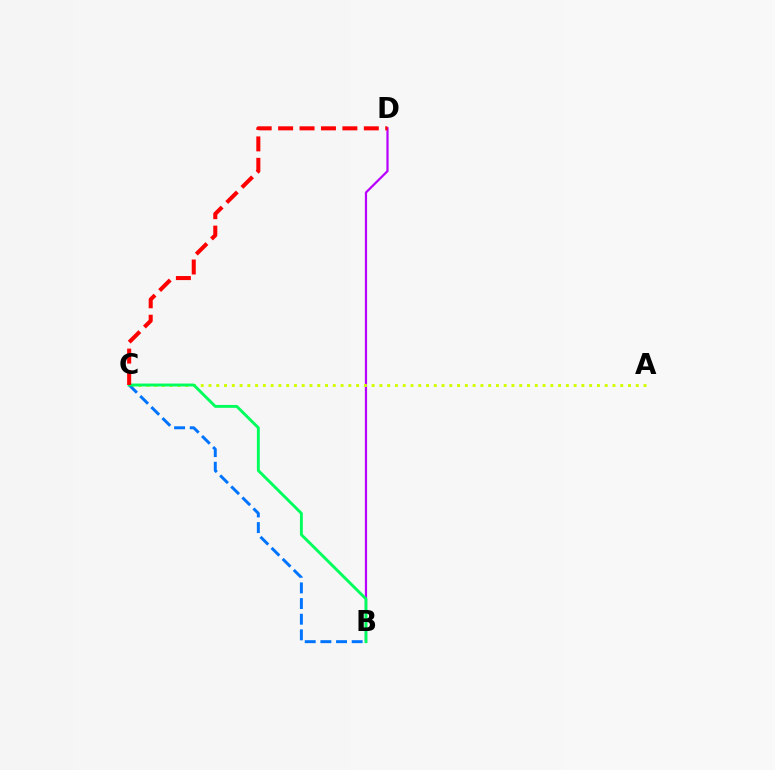{('B', 'D'): [{'color': '#b900ff', 'line_style': 'solid', 'thickness': 1.6}], ('A', 'C'): [{'color': '#d1ff00', 'line_style': 'dotted', 'thickness': 2.11}], ('B', 'C'): [{'color': '#0074ff', 'line_style': 'dashed', 'thickness': 2.13}, {'color': '#00ff5c', 'line_style': 'solid', 'thickness': 2.09}], ('C', 'D'): [{'color': '#ff0000', 'line_style': 'dashed', 'thickness': 2.91}]}